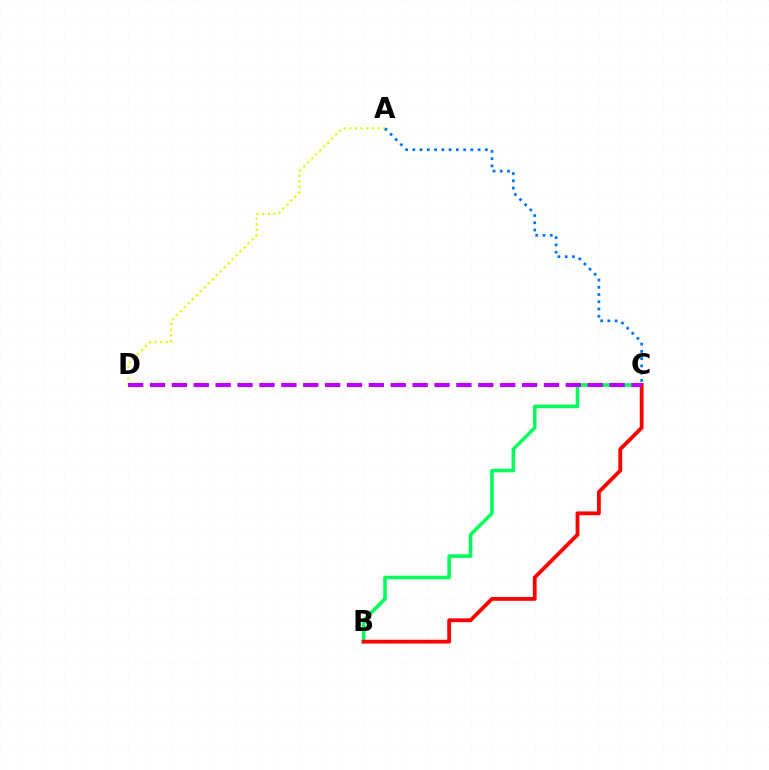{('B', 'C'): [{'color': '#00ff5c', 'line_style': 'solid', 'thickness': 2.58}, {'color': '#ff0000', 'line_style': 'solid', 'thickness': 2.75}], ('A', 'D'): [{'color': '#d1ff00', 'line_style': 'dotted', 'thickness': 1.53}], ('A', 'C'): [{'color': '#0074ff', 'line_style': 'dotted', 'thickness': 1.97}], ('C', 'D'): [{'color': '#b900ff', 'line_style': 'dashed', 'thickness': 2.97}]}